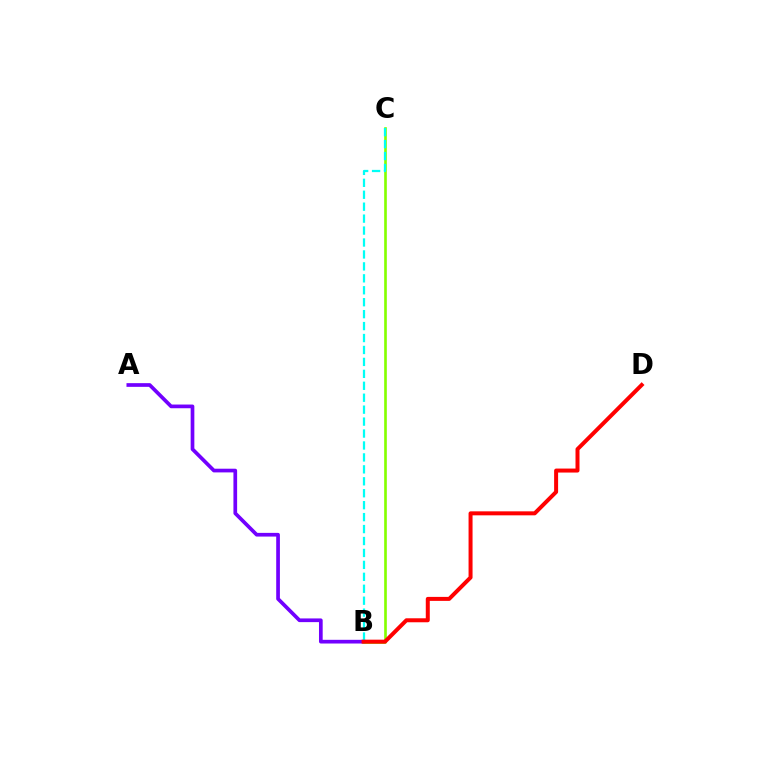{('A', 'B'): [{'color': '#7200ff', 'line_style': 'solid', 'thickness': 2.66}], ('B', 'C'): [{'color': '#84ff00', 'line_style': 'solid', 'thickness': 1.9}, {'color': '#00fff6', 'line_style': 'dashed', 'thickness': 1.62}], ('B', 'D'): [{'color': '#ff0000', 'line_style': 'solid', 'thickness': 2.87}]}